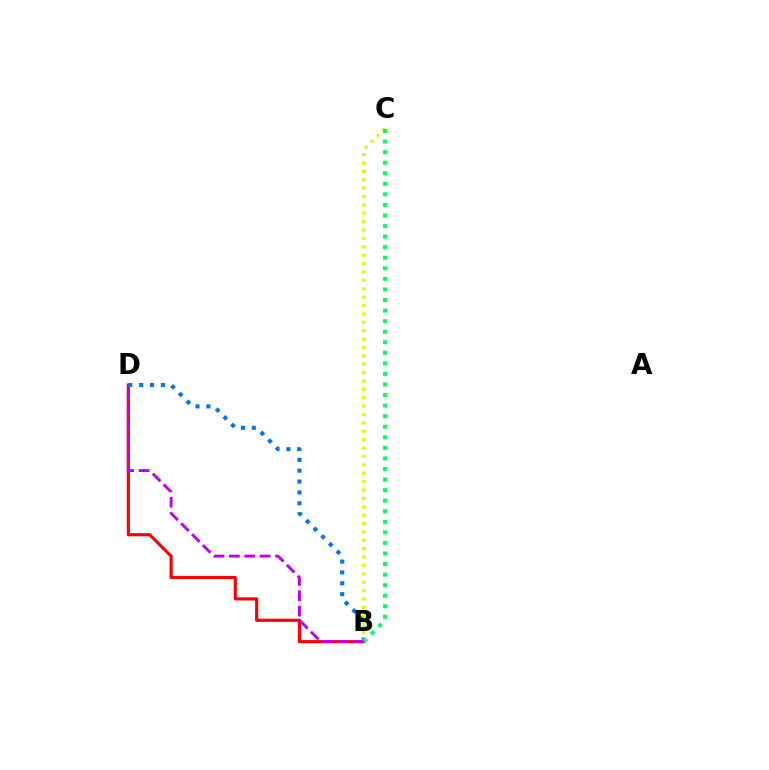{('B', 'D'): [{'color': '#ff0000', 'line_style': 'solid', 'thickness': 2.27}, {'color': '#0074ff', 'line_style': 'dotted', 'thickness': 2.95}, {'color': '#b900ff', 'line_style': 'dashed', 'thickness': 2.09}], ('B', 'C'): [{'color': '#d1ff00', 'line_style': 'dotted', 'thickness': 2.28}, {'color': '#00ff5c', 'line_style': 'dotted', 'thickness': 2.87}]}